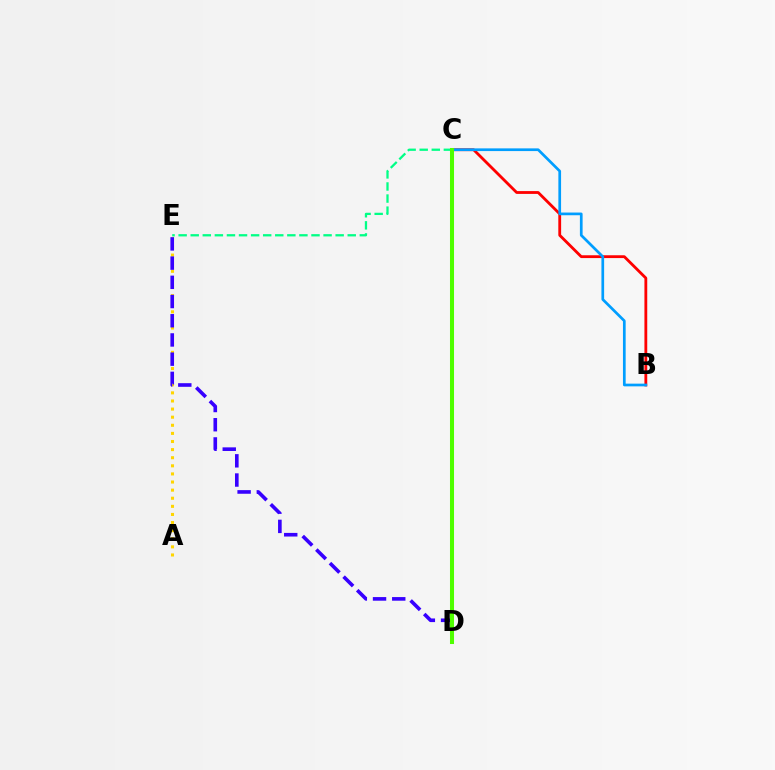{('B', 'C'): [{'color': '#ff0000', 'line_style': 'solid', 'thickness': 2.03}, {'color': '#009eff', 'line_style': 'solid', 'thickness': 1.95}], ('C', 'D'): [{'color': '#ff00ed', 'line_style': 'solid', 'thickness': 1.99}, {'color': '#4fff00', 'line_style': 'solid', 'thickness': 2.91}], ('A', 'E'): [{'color': '#ffd500', 'line_style': 'dotted', 'thickness': 2.2}], ('D', 'E'): [{'color': '#3700ff', 'line_style': 'dashed', 'thickness': 2.61}], ('C', 'E'): [{'color': '#00ff86', 'line_style': 'dashed', 'thickness': 1.64}]}